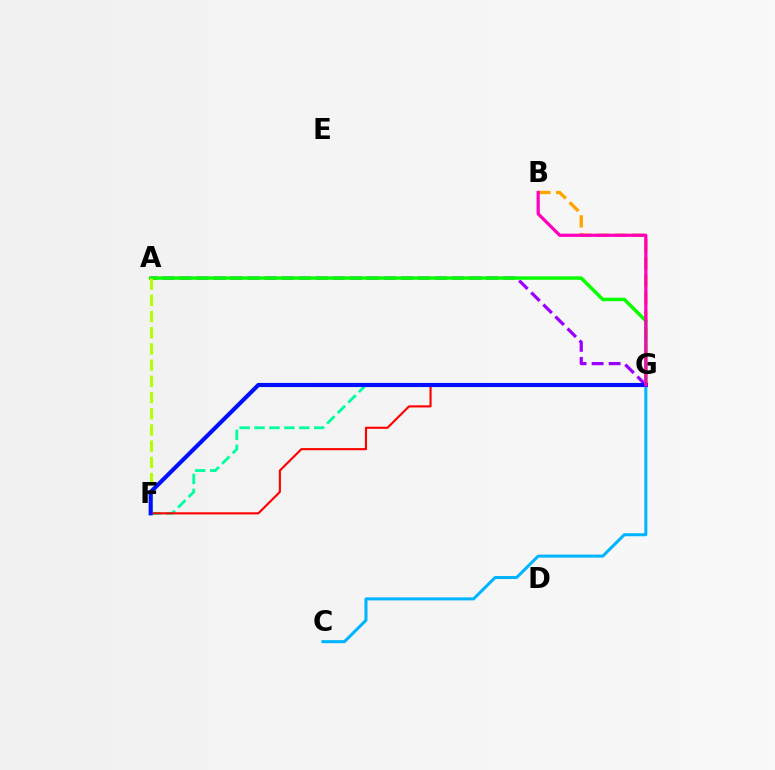{('B', 'G'): [{'color': '#ffa500', 'line_style': 'dashed', 'thickness': 2.41}, {'color': '#ff00bd', 'line_style': 'solid', 'thickness': 2.31}], ('F', 'G'): [{'color': '#00ff9d', 'line_style': 'dashed', 'thickness': 2.03}, {'color': '#ff0000', 'line_style': 'solid', 'thickness': 1.53}, {'color': '#0010ff', 'line_style': 'solid', 'thickness': 2.96}], ('A', 'G'): [{'color': '#9b00ff', 'line_style': 'dashed', 'thickness': 2.31}, {'color': '#08ff00', 'line_style': 'solid', 'thickness': 2.51}], ('C', 'G'): [{'color': '#00b5ff', 'line_style': 'solid', 'thickness': 2.18}], ('A', 'F'): [{'color': '#b3ff00', 'line_style': 'dashed', 'thickness': 2.2}]}